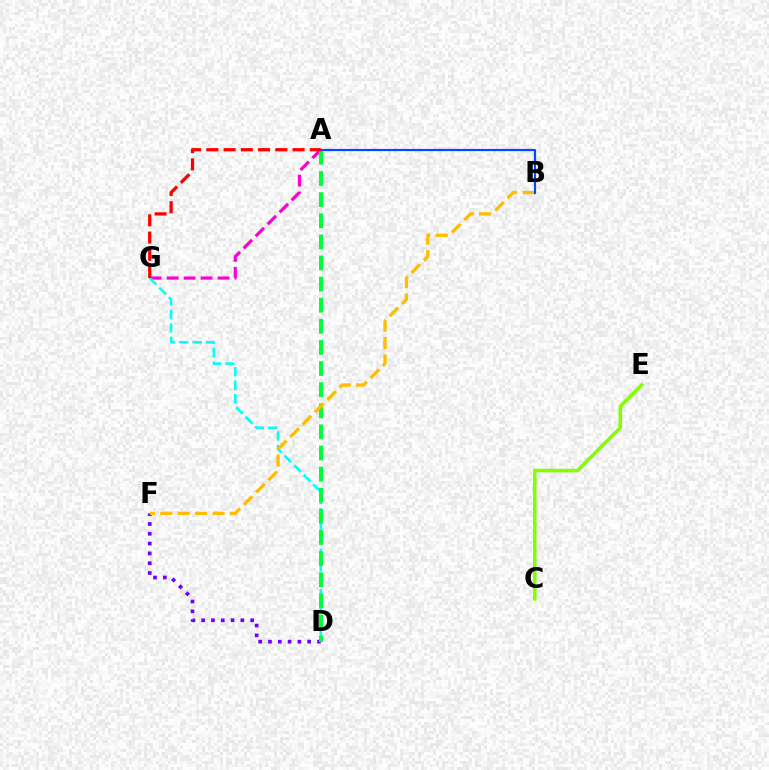{('A', 'G'): [{'color': '#ff00cf', 'line_style': 'dashed', 'thickness': 2.31}, {'color': '#ff0000', 'line_style': 'dashed', 'thickness': 2.34}], ('D', 'G'): [{'color': '#00fff6', 'line_style': 'dashed', 'thickness': 1.83}], ('C', 'E'): [{'color': '#84ff00', 'line_style': 'solid', 'thickness': 2.56}], ('D', 'F'): [{'color': '#7200ff', 'line_style': 'dotted', 'thickness': 2.66}], ('A', 'D'): [{'color': '#00ff39', 'line_style': 'dashed', 'thickness': 2.87}], ('B', 'F'): [{'color': '#ffbd00', 'line_style': 'dashed', 'thickness': 2.37}], ('A', 'B'): [{'color': '#004bff', 'line_style': 'solid', 'thickness': 1.59}]}